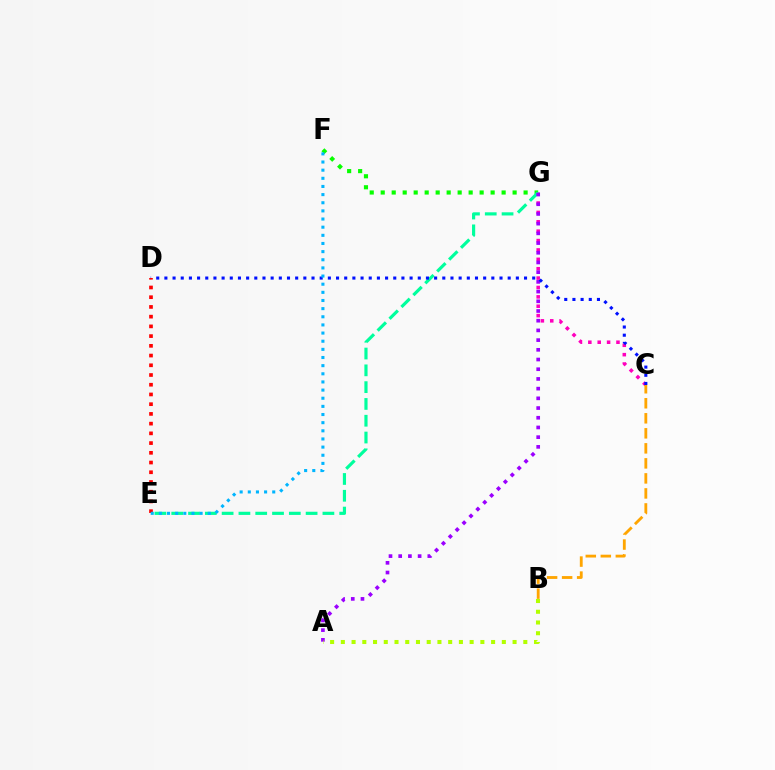{('F', 'G'): [{'color': '#08ff00', 'line_style': 'dotted', 'thickness': 2.99}], ('C', 'G'): [{'color': '#ff00bd', 'line_style': 'dotted', 'thickness': 2.55}], ('E', 'G'): [{'color': '#00ff9d', 'line_style': 'dashed', 'thickness': 2.28}], ('A', 'G'): [{'color': '#9b00ff', 'line_style': 'dotted', 'thickness': 2.64}], ('A', 'B'): [{'color': '#b3ff00', 'line_style': 'dotted', 'thickness': 2.92}], ('C', 'D'): [{'color': '#0010ff', 'line_style': 'dotted', 'thickness': 2.22}], ('D', 'E'): [{'color': '#ff0000', 'line_style': 'dotted', 'thickness': 2.64}], ('B', 'C'): [{'color': '#ffa500', 'line_style': 'dashed', 'thickness': 2.04}], ('E', 'F'): [{'color': '#00b5ff', 'line_style': 'dotted', 'thickness': 2.21}]}